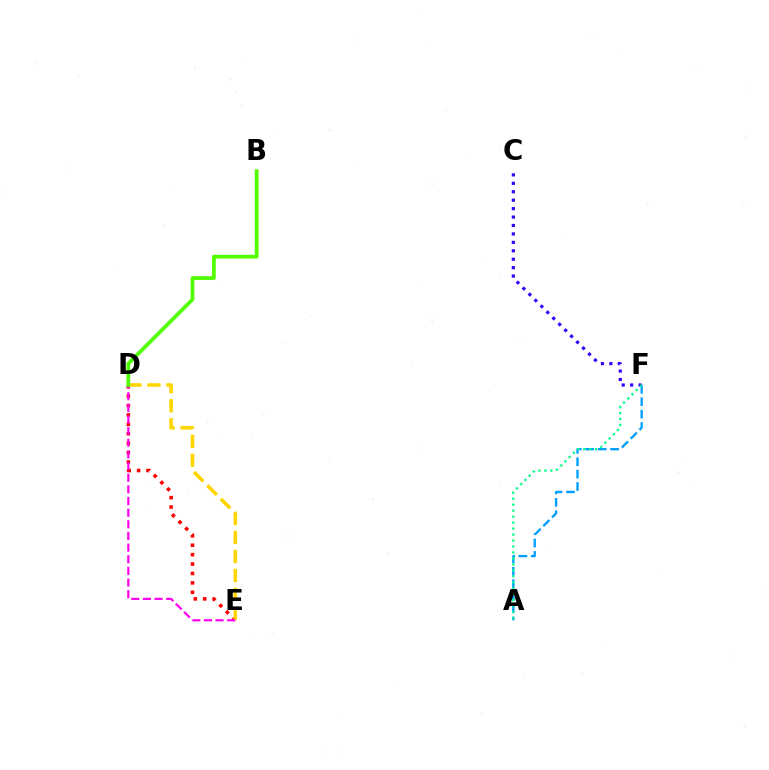{('D', 'E'): [{'color': '#ff0000', 'line_style': 'dotted', 'thickness': 2.56}, {'color': '#ffd500', 'line_style': 'dashed', 'thickness': 2.58}, {'color': '#ff00ed', 'line_style': 'dashed', 'thickness': 1.58}], ('A', 'F'): [{'color': '#009eff', 'line_style': 'dashed', 'thickness': 1.68}, {'color': '#00ff86', 'line_style': 'dotted', 'thickness': 1.62}], ('C', 'F'): [{'color': '#3700ff', 'line_style': 'dotted', 'thickness': 2.29}], ('B', 'D'): [{'color': '#4fff00', 'line_style': 'solid', 'thickness': 2.67}]}